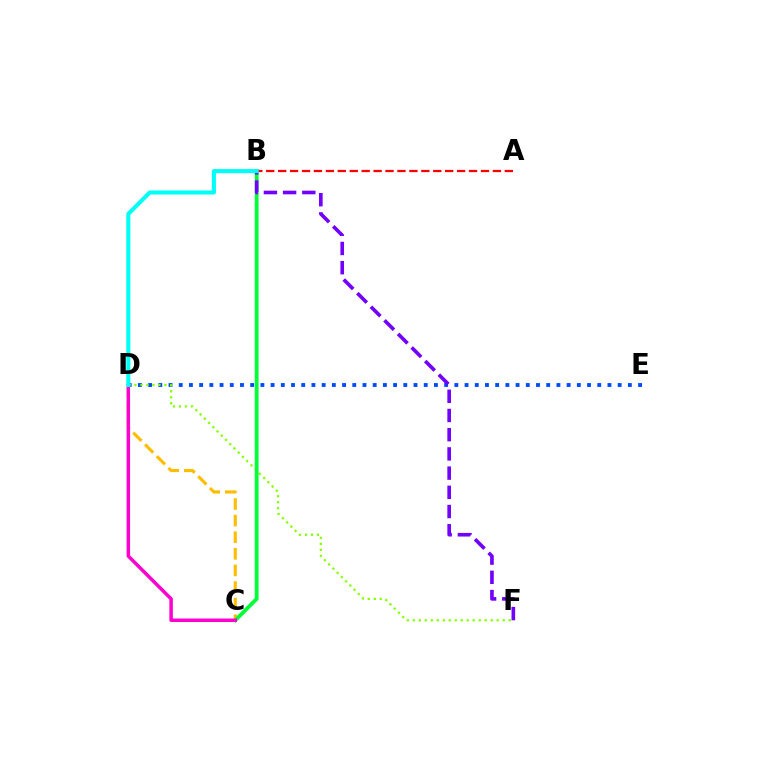{('D', 'E'): [{'color': '#004bff', 'line_style': 'dotted', 'thickness': 2.77}], ('C', 'D'): [{'color': '#ffbd00', 'line_style': 'dashed', 'thickness': 2.25}, {'color': '#ff00cf', 'line_style': 'solid', 'thickness': 2.51}], ('D', 'F'): [{'color': '#84ff00', 'line_style': 'dotted', 'thickness': 1.63}], ('B', 'C'): [{'color': '#00ff39', 'line_style': 'solid', 'thickness': 2.73}], ('A', 'B'): [{'color': '#ff0000', 'line_style': 'dashed', 'thickness': 1.62}], ('B', 'F'): [{'color': '#7200ff', 'line_style': 'dashed', 'thickness': 2.61}], ('B', 'D'): [{'color': '#00fff6', 'line_style': 'solid', 'thickness': 2.95}]}